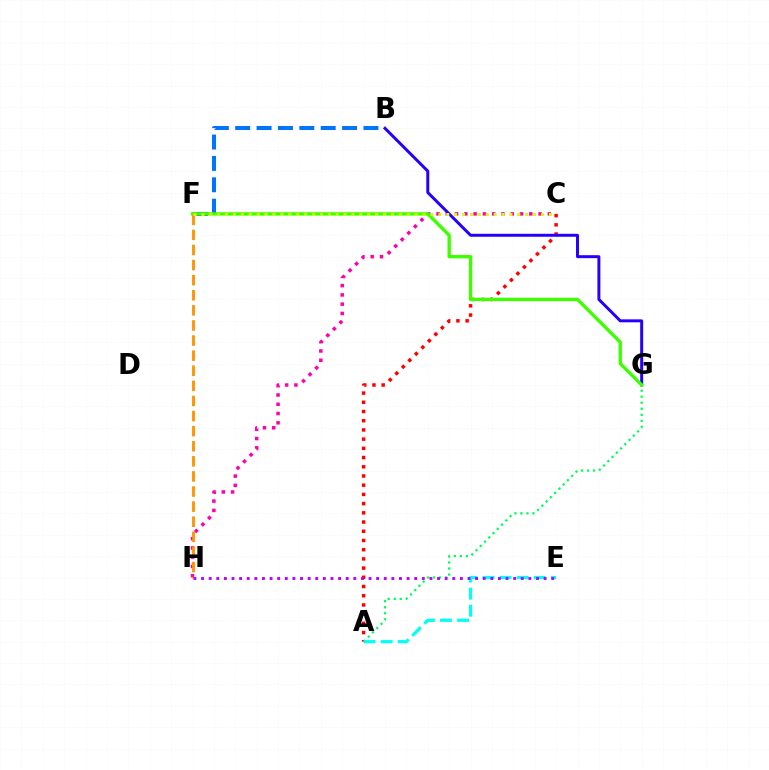{('A', 'G'): [{'color': '#00ff5c', 'line_style': 'dotted', 'thickness': 1.64}], ('A', 'C'): [{'color': '#ff0000', 'line_style': 'dotted', 'thickness': 2.5}], ('A', 'E'): [{'color': '#00fff6', 'line_style': 'dashed', 'thickness': 2.32}], ('C', 'H'): [{'color': '#ff00ac', 'line_style': 'dotted', 'thickness': 2.52}], ('B', 'F'): [{'color': '#0074ff', 'line_style': 'dashed', 'thickness': 2.9}], ('B', 'G'): [{'color': '#2500ff', 'line_style': 'solid', 'thickness': 2.14}], ('F', 'G'): [{'color': '#3dff00', 'line_style': 'solid', 'thickness': 2.41}], ('F', 'H'): [{'color': '#ff9400', 'line_style': 'dashed', 'thickness': 2.05}], ('E', 'H'): [{'color': '#b900ff', 'line_style': 'dotted', 'thickness': 2.07}], ('C', 'F'): [{'color': '#d1ff00', 'line_style': 'dotted', 'thickness': 2.15}]}